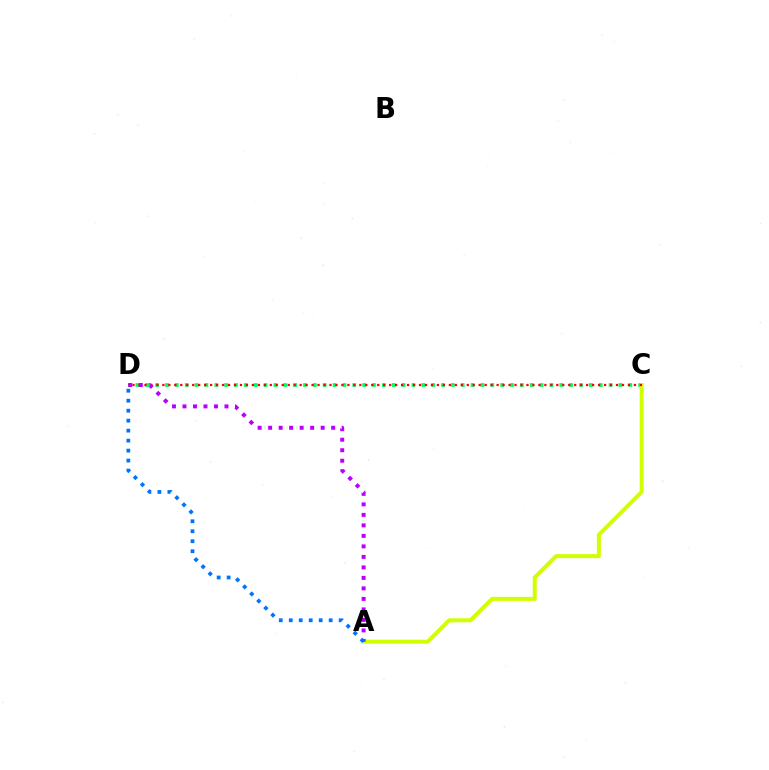{('C', 'D'): [{'color': '#00ff5c', 'line_style': 'dotted', 'thickness': 2.68}, {'color': '#ff0000', 'line_style': 'dotted', 'thickness': 1.62}], ('A', 'C'): [{'color': '#d1ff00', 'line_style': 'solid', 'thickness': 2.88}], ('A', 'D'): [{'color': '#b900ff', 'line_style': 'dotted', 'thickness': 2.85}, {'color': '#0074ff', 'line_style': 'dotted', 'thickness': 2.71}]}